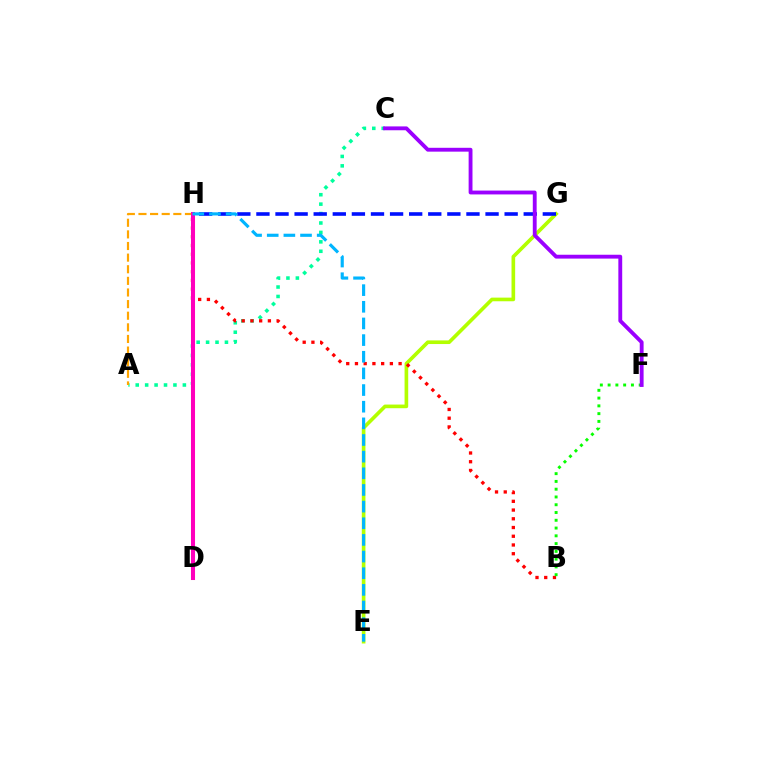{('E', 'G'): [{'color': '#b3ff00', 'line_style': 'solid', 'thickness': 2.62}], ('A', 'C'): [{'color': '#00ff9d', 'line_style': 'dotted', 'thickness': 2.56}], ('A', 'H'): [{'color': '#ffa500', 'line_style': 'dashed', 'thickness': 1.58}], ('B', 'H'): [{'color': '#ff0000', 'line_style': 'dotted', 'thickness': 2.37}], ('D', 'H'): [{'color': '#ff00bd', 'line_style': 'solid', 'thickness': 2.91}], ('G', 'H'): [{'color': '#0010ff', 'line_style': 'dashed', 'thickness': 2.59}], ('B', 'F'): [{'color': '#08ff00', 'line_style': 'dotted', 'thickness': 2.11}], ('E', 'H'): [{'color': '#00b5ff', 'line_style': 'dashed', 'thickness': 2.26}], ('C', 'F'): [{'color': '#9b00ff', 'line_style': 'solid', 'thickness': 2.77}]}